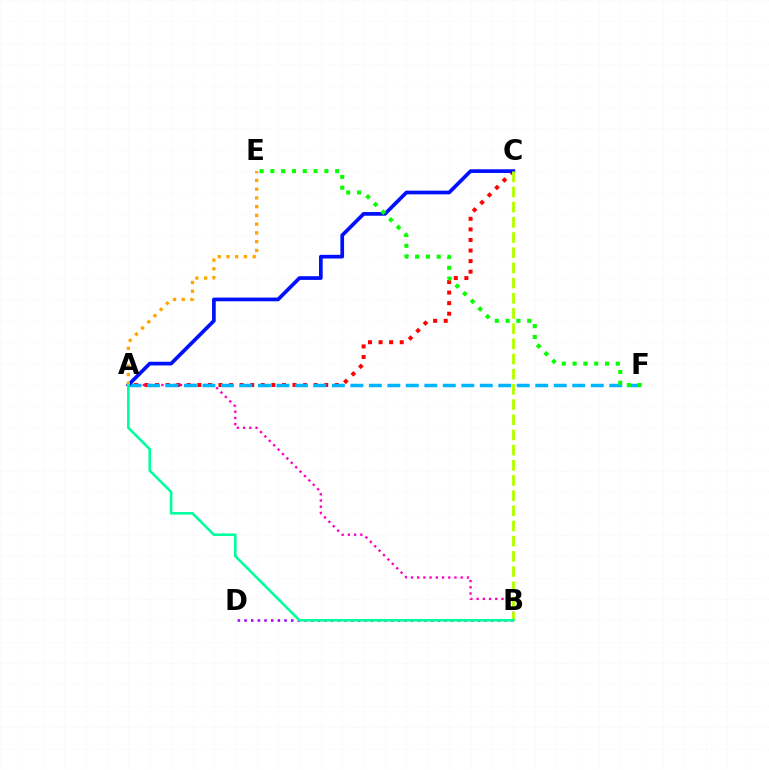{('B', 'D'): [{'color': '#9b00ff', 'line_style': 'dotted', 'thickness': 1.81}], ('A', 'B'): [{'color': '#ff00bd', 'line_style': 'dotted', 'thickness': 1.69}, {'color': '#00ff9d', 'line_style': 'solid', 'thickness': 1.87}], ('A', 'C'): [{'color': '#ff0000', 'line_style': 'dotted', 'thickness': 2.87}, {'color': '#0010ff', 'line_style': 'solid', 'thickness': 2.66}], ('A', 'F'): [{'color': '#00b5ff', 'line_style': 'dashed', 'thickness': 2.51}], ('B', 'C'): [{'color': '#b3ff00', 'line_style': 'dashed', 'thickness': 2.06}], ('A', 'E'): [{'color': '#ffa500', 'line_style': 'dotted', 'thickness': 2.38}], ('E', 'F'): [{'color': '#08ff00', 'line_style': 'dotted', 'thickness': 2.93}]}